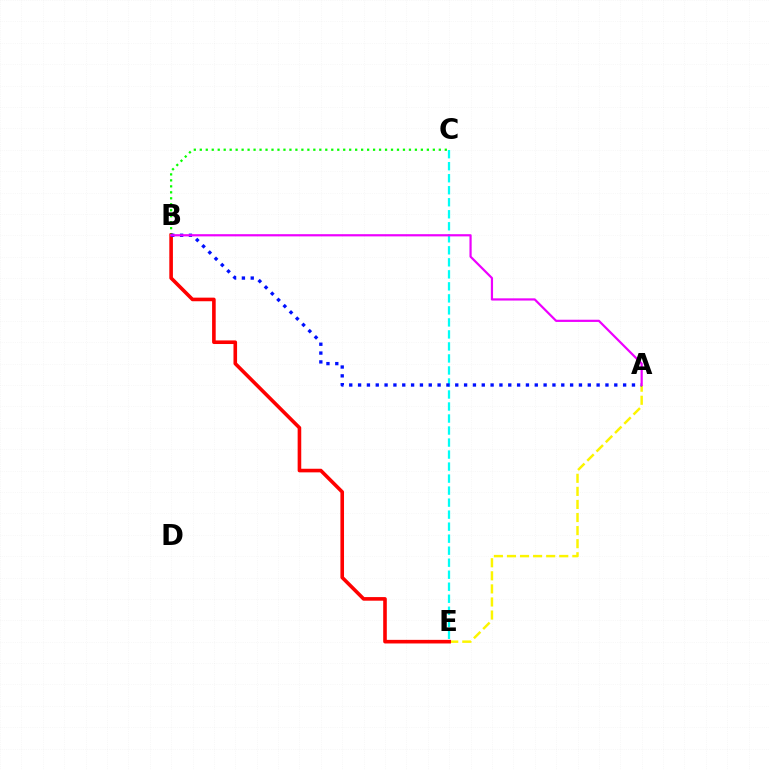{('B', 'C'): [{'color': '#08ff00', 'line_style': 'dotted', 'thickness': 1.62}], ('A', 'E'): [{'color': '#fcf500', 'line_style': 'dashed', 'thickness': 1.78}], ('B', 'E'): [{'color': '#ff0000', 'line_style': 'solid', 'thickness': 2.6}], ('C', 'E'): [{'color': '#00fff6', 'line_style': 'dashed', 'thickness': 1.63}], ('A', 'B'): [{'color': '#0010ff', 'line_style': 'dotted', 'thickness': 2.4}, {'color': '#ee00ff', 'line_style': 'solid', 'thickness': 1.59}]}